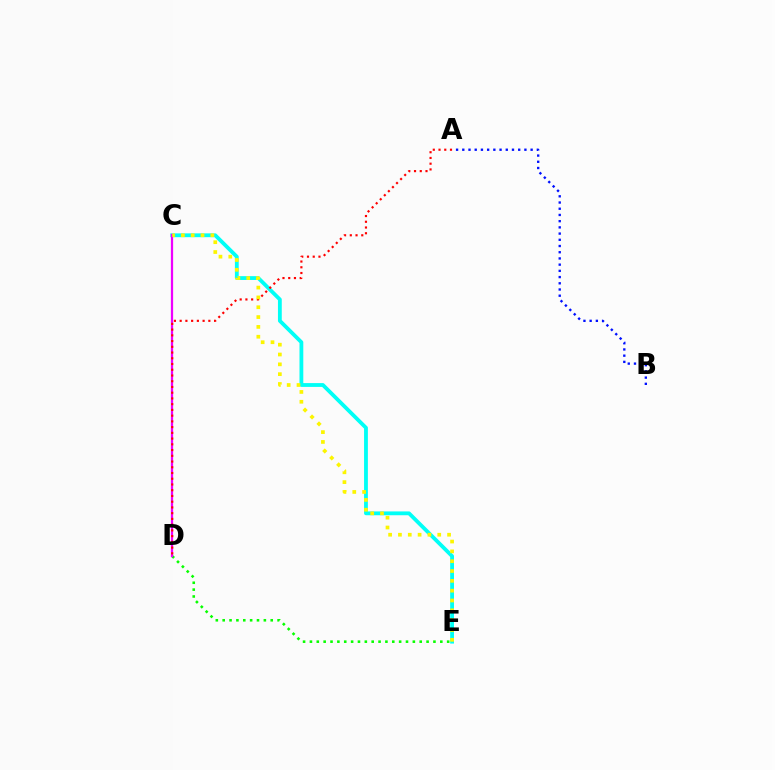{('C', 'E'): [{'color': '#00fff6', 'line_style': 'solid', 'thickness': 2.74}, {'color': '#fcf500', 'line_style': 'dotted', 'thickness': 2.67}], ('D', 'E'): [{'color': '#08ff00', 'line_style': 'dotted', 'thickness': 1.86}], ('C', 'D'): [{'color': '#ee00ff', 'line_style': 'solid', 'thickness': 1.62}], ('A', 'D'): [{'color': '#ff0000', 'line_style': 'dotted', 'thickness': 1.56}], ('A', 'B'): [{'color': '#0010ff', 'line_style': 'dotted', 'thickness': 1.69}]}